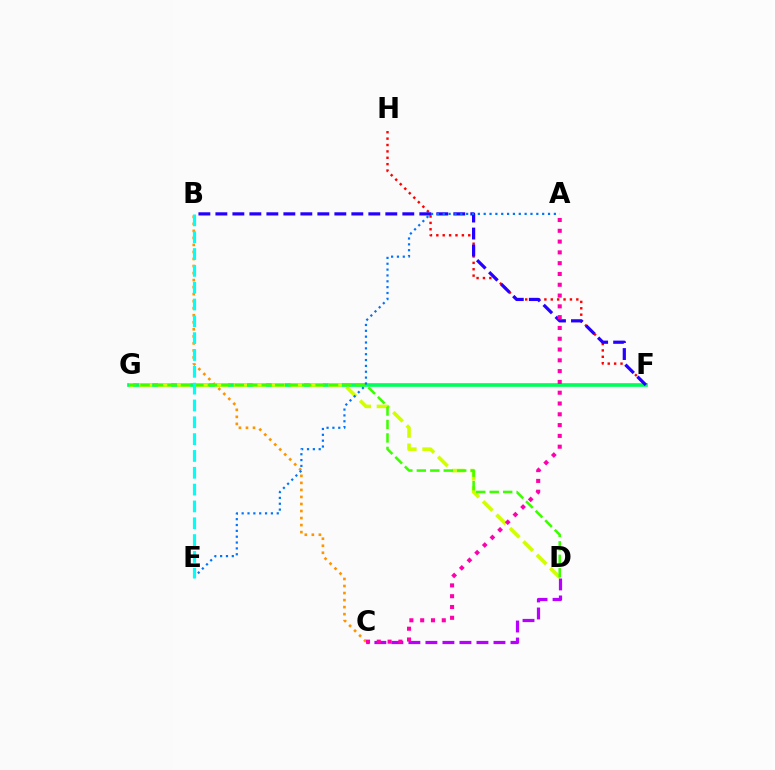{('C', 'D'): [{'color': '#b900ff', 'line_style': 'dashed', 'thickness': 2.31}], ('B', 'C'): [{'color': '#ff9400', 'line_style': 'dotted', 'thickness': 1.91}], ('F', 'H'): [{'color': '#ff0000', 'line_style': 'dotted', 'thickness': 1.74}], ('F', 'G'): [{'color': '#00ff5c', 'line_style': 'solid', 'thickness': 2.65}], ('B', 'F'): [{'color': '#2500ff', 'line_style': 'dashed', 'thickness': 2.31}], ('D', 'G'): [{'color': '#d1ff00', 'line_style': 'dashed', 'thickness': 2.58}, {'color': '#3dff00', 'line_style': 'dashed', 'thickness': 1.83}], ('A', 'E'): [{'color': '#0074ff', 'line_style': 'dotted', 'thickness': 1.59}], ('A', 'C'): [{'color': '#ff00ac', 'line_style': 'dotted', 'thickness': 2.93}], ('B', 'E'): [{'color': '#00fff6', 'line_style': 'dashed', 'thickness': 2.29}]}